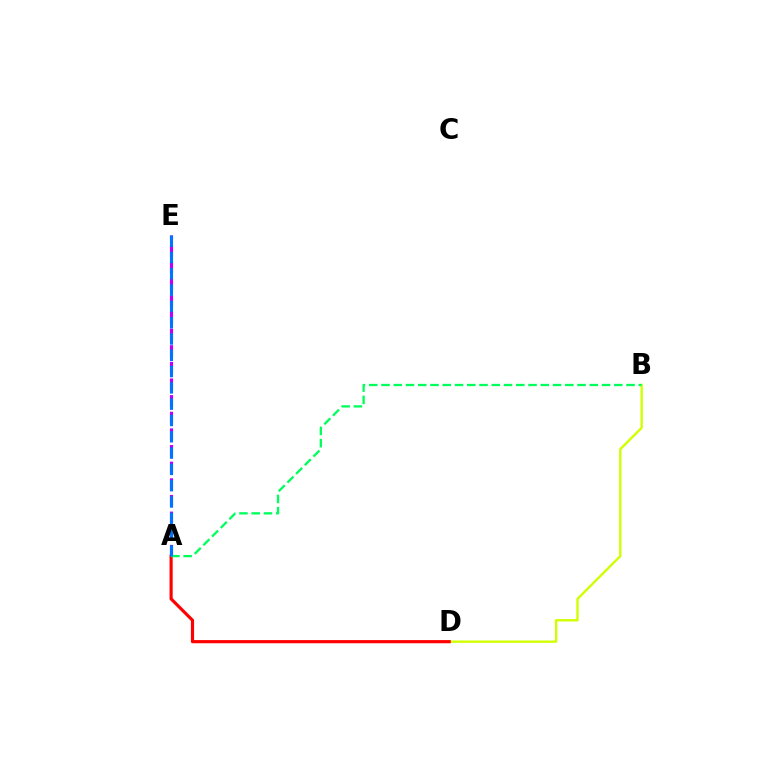{('A', 'E'): [{'color': '#b900ff', 'line_style': 'dashed', 'thickness': 2.26}, {'color': '#0074ff', 'line_style': 'dashed', 'thickness': 2.21}], ('B', 'D'): [{'color': '#d1ff00', 'line_style': 'solid', 'thickness': 1.72}], ('A', 'D'): [{'color': '#ff0000', 'line_style': 'solid', 'thickness': 2.27}], ('A', 'B'): [{'color': '#00ff5c', 'line_style': 'dashed', 'thickness': 1.66}]}